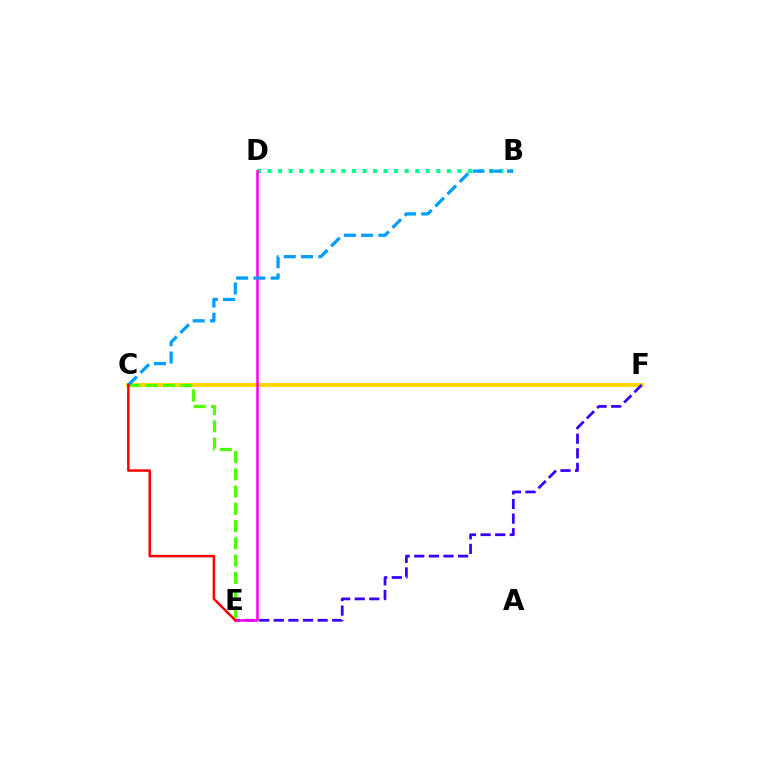{('C', 'F'): [{'color': '#ffd500', 'line_style': 'solid', 'thickness': 2.76}], ('B', 'D'): [{'color': '#00ff86', 'line_style': 'dotted', 'thickness': 2.87}], ('E', 'F'): [{'color': '#3700ff', 'line_style': 'dashed', 'thickness': 1.99}], ('C', 'E'): [{'color': '#4fff00', 'line_style': 'dashed', 'thickness': 2.34}, {'color': '#ff0000', 'line_style': 'solid', 'thickness': 1.8}], ('D', 'E'): [{'color': '#ff00ed', 'line_style': 'solid', 'thickness': 1.82}], ('B', 'C'): [{'color': '#009eff', 'line_style': 'dashed', 'thickness': 2.34}]}